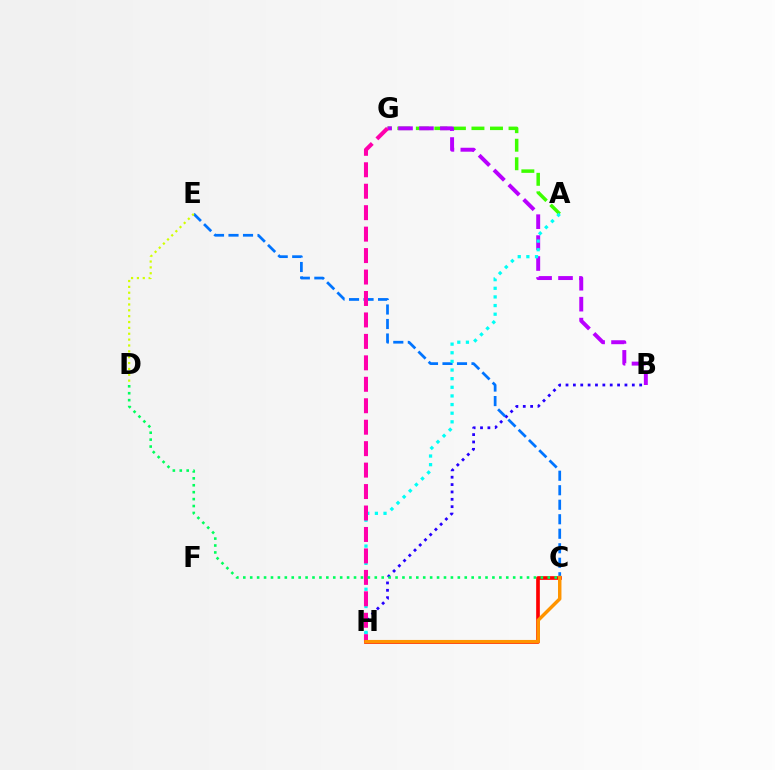{('B', 'H'): [{'color': '#2500ff', 'line_style': 'dotted', 'thickness': 2.0}], ('A', 'G'): [{'color': '#3dff00', 'line_style': 'dashed', 'thickness': 2.52}], ('B', 'G'): [{'color': '#b900ff', 'line_style': 'dashed', 'thickness': 2.84}], ('C', 'E'): [{'color': '#0074ff', 'line_style': 'dashed', 'thickness': 1.97}], ('A', 'H'): [{'color': '#00fff6', 'line_style': 'dotted', 'thickness': 2.35}], ('G', 'H'): [{'color': '#ff00ac', 'line_style': 'dashed', 'thickness': 2.91}], ('D', 'E'): [{'color': '#d1ff00', 'line_style': 'dotted', 'thickness': 1.59}], ('C', 'H'): [{'color': '#ff0000', 'line_style': 'solid', 'thickness': 2.64}, {'color': '#ff9400', 'line_style': 'solid', 'thickness': 2.48}], ('C', 'D'): [{'color': '#00ff5c', 'line_style': 'dotted', 'thickness': 1.88}]}